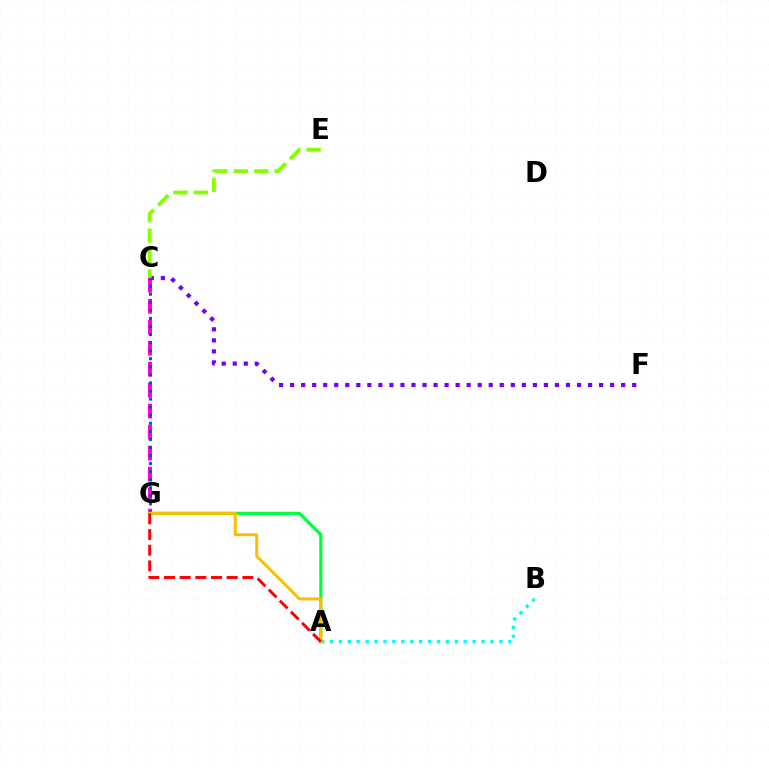{('C', 'G'): [{'color': '#ff00cf', 'line_style': 'dashed', 'thickness': 2.85}, {'color': '#004bff', 'line_style': 'dotted', 'thickness': 2.19}], ('C', 'F'): [{'color': '#7200ff', 'line_style': 'dotted', 'thickness': 3.0}], ('A', 'B'): [{'color': '#00fff6', 'line_style': 'dotted', 'thickness': 2.42}], ('C', 'E'): [{'color': '#84ff00', 'line_style': 'dashed', 'thickness': 2.78}], ('A', 'G'): [{'color': '#00ff39', 'line_style': 'solid', 'thickness': 2.26}, {'color': '#ffbd00', 'line_style': 'solid', 'thickness': 2.14}, {'color': '#ff0000', 'line_style': 'dashed', 'thickness': 2.13}]}